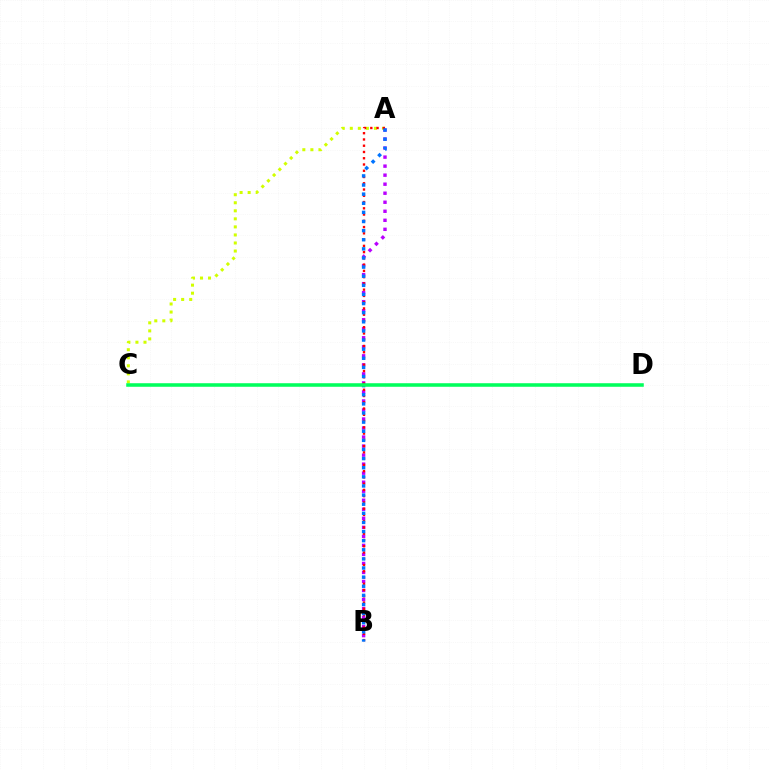{('A', 'C'): [{'color': '#d1ff00', 'line_style': 'dotted', 'thickness': 2.19}], ('A', 'B'): [{'color': '#b900ff', 'line_style': 'dotted', 'thickness': 2.45}, {'color': '#ff0000', 'line_style': 'dotted', 'thickness': 1.7}, {'color': '#0074ff', 'line_style': 'dotted', 'thickness': 2.48}], ('C', 'D'): [{'color': '#00ff5c', 'line_style': 'solid', 'thickness': 2.55}]}